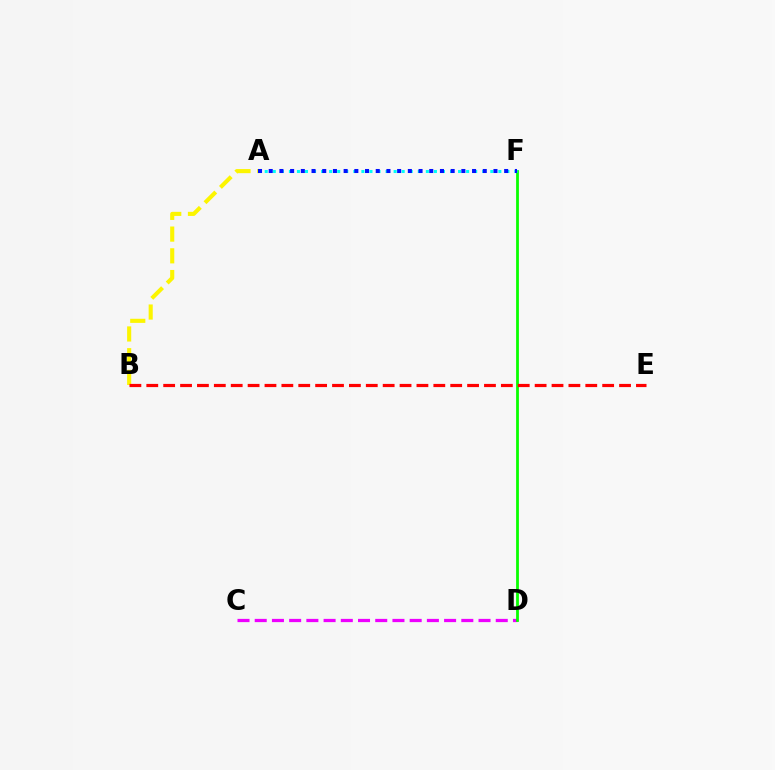{('A', 'B'): [{'color': '#fcf500', 'line_style': 'dashed', 'thickness': 2.95}], ('C', 'D'): [{'color': '#ee00ff', 'line_style': 'dashed', 'thickness': 2.34}], ('D', 'F'): [{'color': '#08ff00', 'line_style': 'solid', 'thickness': 2.01}], ('B', 'E'): [{'color': '#ff0000', 'line_style': 'dashed', 'thickness': 2.29}], ('A', 'F'): [{'color': '#00fff6', 'line_style': 'dotted', 'thickness': 2.19}, {'color': '#0010ff', 'line_style': 'dotted', 'thickness': 2.91}]}